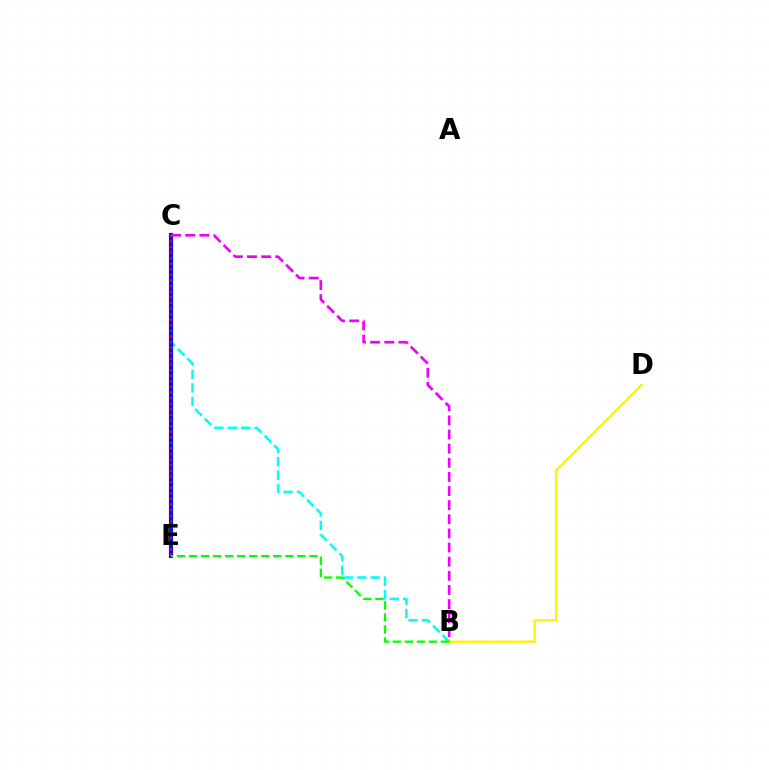{('B', 'C'): [{'color': '#00fff6', 'line_style': 'dashed', 'thickness': 1.82}, {'color': '#ee00ff', 'line_style': 'dashed', 'thickness': 1.92}], ('B', 'D'): [{'color': '#fcf500', 'line_style': 'solid', 'thickness': 1.69}], ('C', 'E'): [{'color': '#0010ff', 'line_style': 'solid', 'thickness': 2.99}, {'color': '#ff0000', 'line_style': 'dotted', 'thickness': 1.52}], ('B', 'E'): [{'color': '#08ff00', 'line_style': 'dashed', 'thickness': 1.63}]}